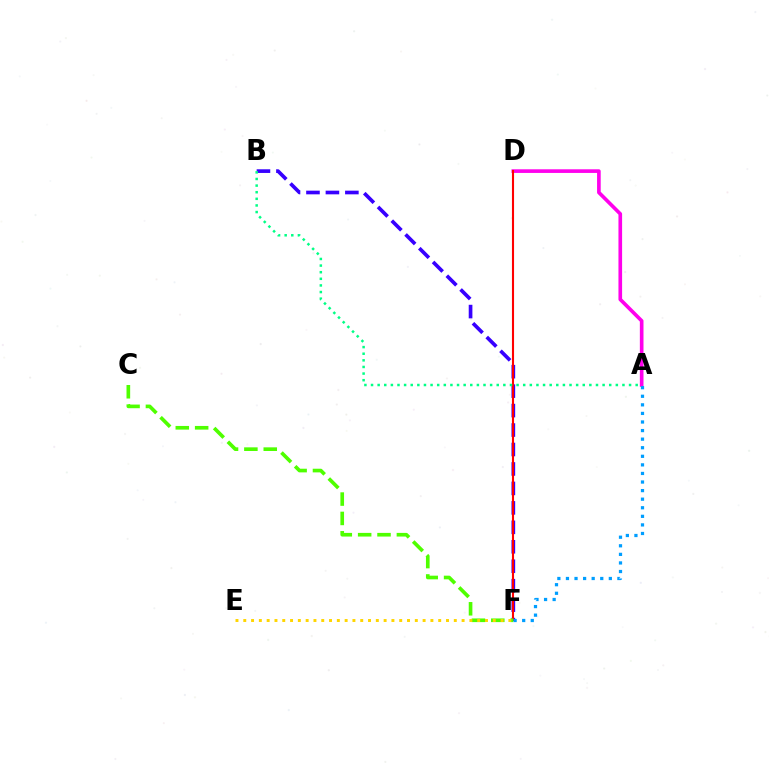{('B', 'F'): [{'color': '#3700ff', 'line_style': 'dashed', 'thickness': 2.64}], ('A', 'D'): [{'color': '#ff00ed', 'line_style': 'solid', 'thickness': 2.63}], ('D', 'F'): [{'color': '#ff0000', 'line_style': 'solid', 'thickness': 1.52}], ('C', 'F'): [{'color': '#4fff00', 'line_style': 'dashed', 'thickness': 2.63}], ('A', 'F'): [{'color': '#009eff', 'line_style': 'dotted', 'thickness': 2.33}], ('E', 'F'): [{'color': '#ffd500', 'line_style': 'dotted', 'thickness': 2.12}], ('A', 'B'): [{'color': '#00ff86', 'line_style': 'dotted', 'thickness': 1.8}]}